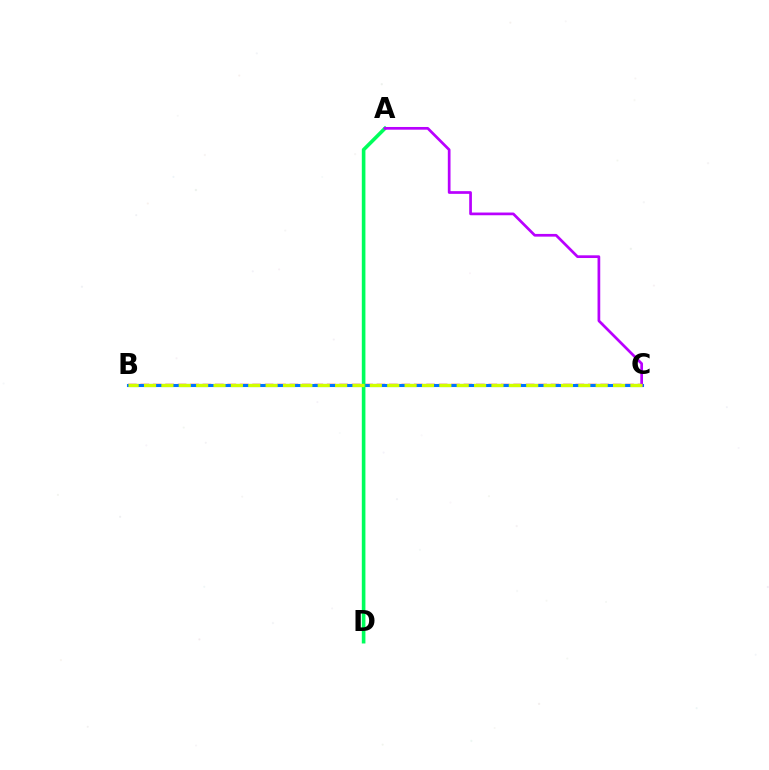{('B', 'C'): [{'color': '#ff0000', 'line_style': 'dashed', 'thickness': 1.69}, {'color': '#0074ff', 'line_style': 'solid', 'thickness': 2.21}, {'color': '#d1ff00', 'line_style': 'dashed', 'thickness': 2.36}], ('A', 'D'): [{'color': '#00ff5c', 'line_style': 'solid', 'thickness': 2.6}], ('A', 'C'): [{'color': '#b900ff', 'line_style': 'solid', 'thickness': 1.95}]}